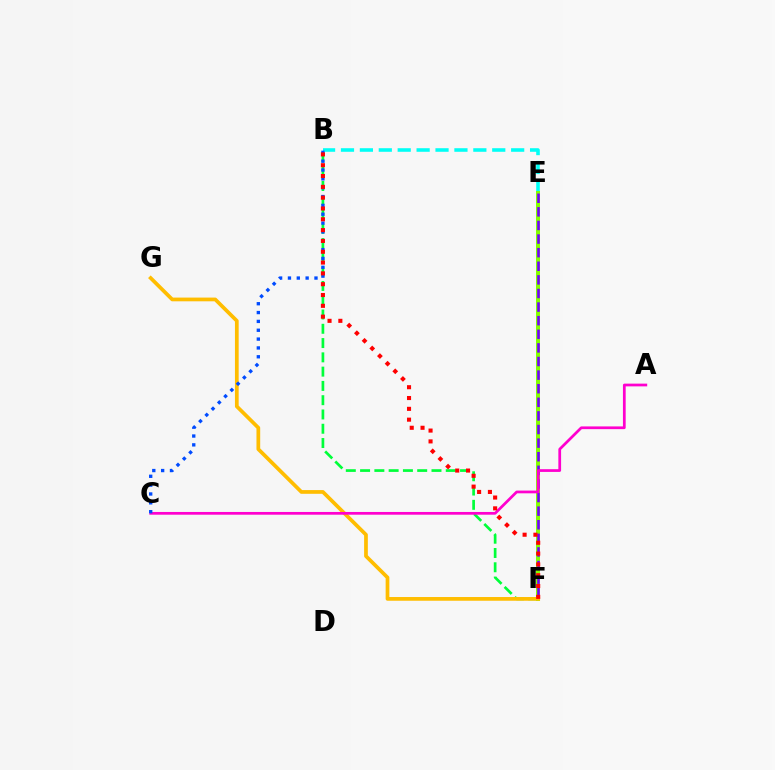{('B', 'E'): [{'color': '#00fff6', 'line_style': 'dashed', 'thickness': 2.57}], ('E', 'F'): [{'color': '#84ff00', 'line_style': 'solid', 'thickness': 2.86}, {'color': '#7200ff', 'line_style': 'dashed', 'thickness': 1.85}], ('B', 'F'): [{'color': '#00ff39', 'line_style': 'dashed', 'thickness': 1.94}, {'color': '#ff0000', 'line_style': 'dotted', 'thickness': 2.94}], ('F', 'G'): [{'color': '#ffbd00', 'line_style': 'solid', 'thickness': 2.68}], ('A', 'C'): [{'color': '#ff00cf', 'line_style': 'solid', 'thickness': 1.97}], ('B', 'C'): [{'color': '#004bff', 'line_style': 'dotted', 'thickness': 2.4}]}